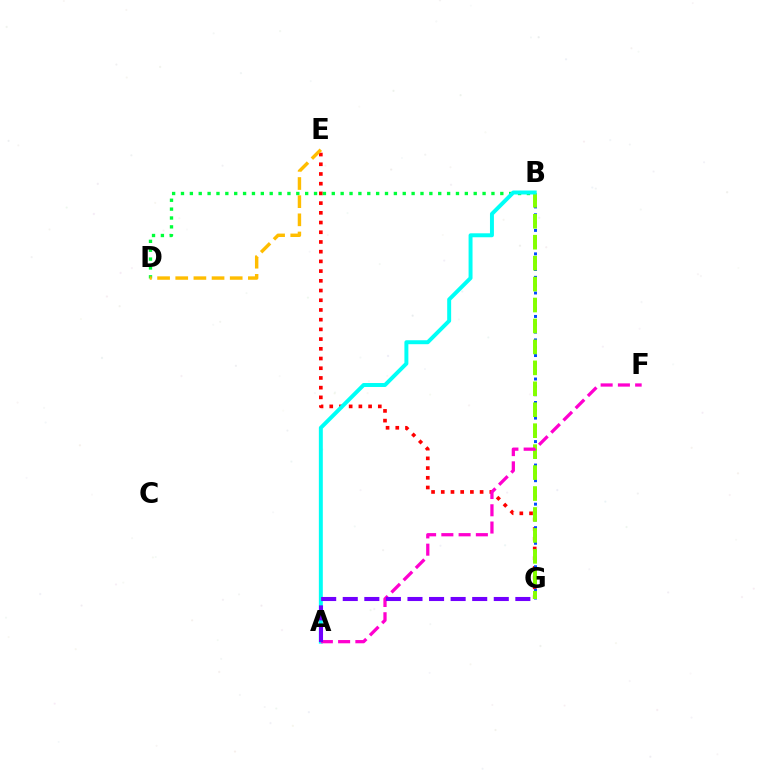{('E', 'G'): [{'color': '#ff0000', 'line_style': 'dotted', 'thickness': 2.64}], ('B', 'G'): [{'color': '#004bff', 'line_style': 'dotted', 'thickness': 2.13}, {'color': '#84ff00', 'line_style': 'dashed', 'thickness': 2.85}], ('B', 'D'): [{'color': '#00ff39', 'line_style': 'dotted', 'thickness': 2.41}], ('A', 'B'): [{'color': '#00fff6', 'line_style': 'solid', 'thickness': 2.85}], ('D', 'E'): [{'color': '#ffbd00', 'line_style': 'dashed', 'thickness': 2.47}], ('A', 'F'): [{'color': '#ff00cf', 'line_style': 'dashed', 'thickness': 2.34}], ('A', 'G'): [{'color': '#7200ff', 'line_style': 'dashed', 'thickness': 2.93}]}